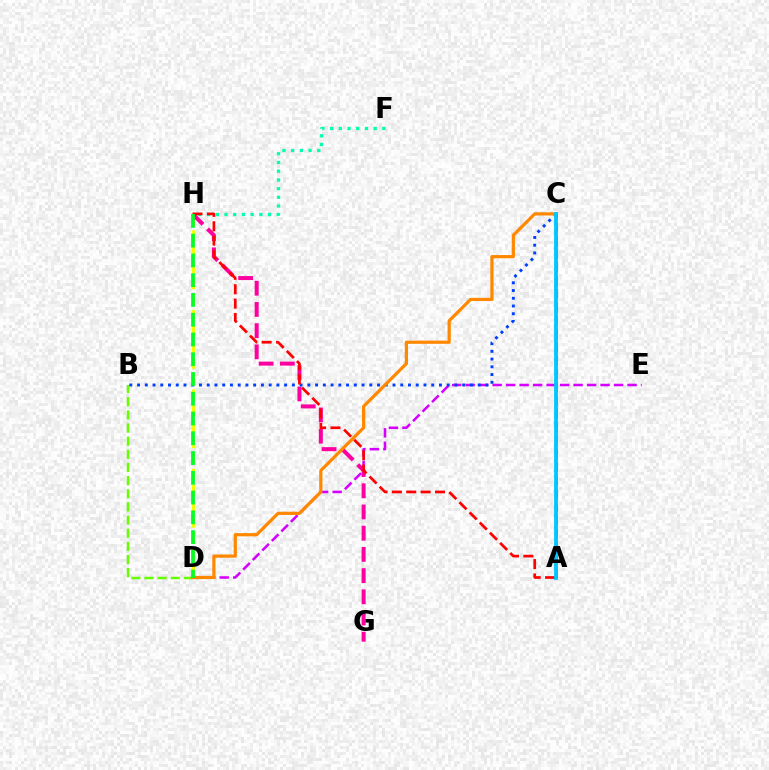{('F', 'H'): [{'color': '#00ffaf', 'line_style': 'dotted', 'thickness': 2.37}], ('D', 'H'): [{'color': '#eeff00', 'line_style': 'dashed', 'thickness': 2.16}, {'color': '#00ff27', 'line_style': 'dashed', 'thickness': 2.68}], ('G', 'H'): [{'color': '#ff00a0', 'line_style': 'dashed', 'thickness': 2.88}], ('D', 'E'): [{'color': '#d600ff', 'line_style': 'dashed', 'thickness': 1.83}], ('B', 'D'): [{'color': '#66ff00', 'line_style': 'dashed', 'thickness': 1.79}], ('B', 'C'): [{'color': '#003fff', 'line_style': 'dotted', 'thickness': 2.1}], ('C', 'D'): [{'color': '#ff8800', 'line_style': 'solid', 'thickness': 2.31}], ('A', 'C'): [{'color': '#4f00ff', 'line_style': 'dashed', 'thickness': 1.81}, {'color': '#00c7ff', 'line_style': 'solid', 'thickness': 2.75}], ('A', 'H'): [{'color': '#ff0000', 'line_style': 'dashed', 'thickness': 1.95}]}